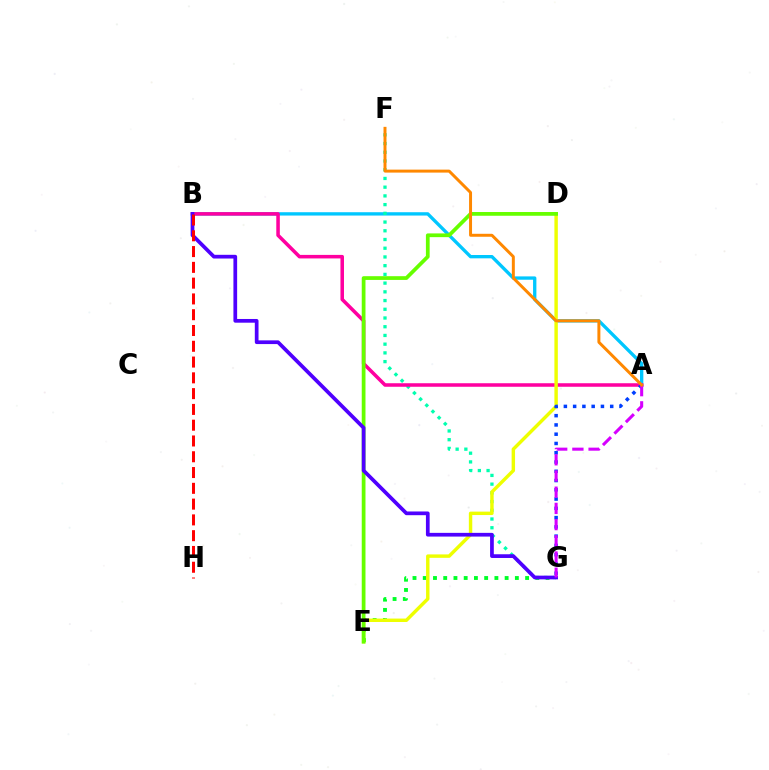{('A', 'B'): [{'color': '#00c7ff', 'line_style': 'solid', 'thickness': 2.4}, {'color': '#ff00a0', 'line_style': 'solid', 'thickness': 2.54}], ('E', 'G'): [{'color': '#00ff27', 'line_style': 'dotted', 'thickness': 2.78}], ('F', 'G'): [{'color': '#00ffaf', 'line_style': 'dotted', 'thickness': 2.37}], ('D', 'E'): [{'color': '#eeff00', 'line_style': 'solid', 'thickness': 2.47}, {'color': '#66ff00', 'line_style': 'solid', 'thickness': 2.69}], ('A', 'G'): [{'color': '#003fff', 'line_style': 'dotted', 'thickness': 2.52}, {'color': '#d600ff', 'line_style': 'dashed', 'thickness': 2.2}], ('B', 'G'): [{'color': '#4f00ff', 'line_style': 'solid', 'thickness': 2.67}], ('B', 'H'): [{'color': '#ff0000', 'line_style': 'dashed', 'thickness': 2.14}], ('A', 'F'): [{'color': '#ff8800', 'line_style': 'solid', 'thickness': 2.14}]}